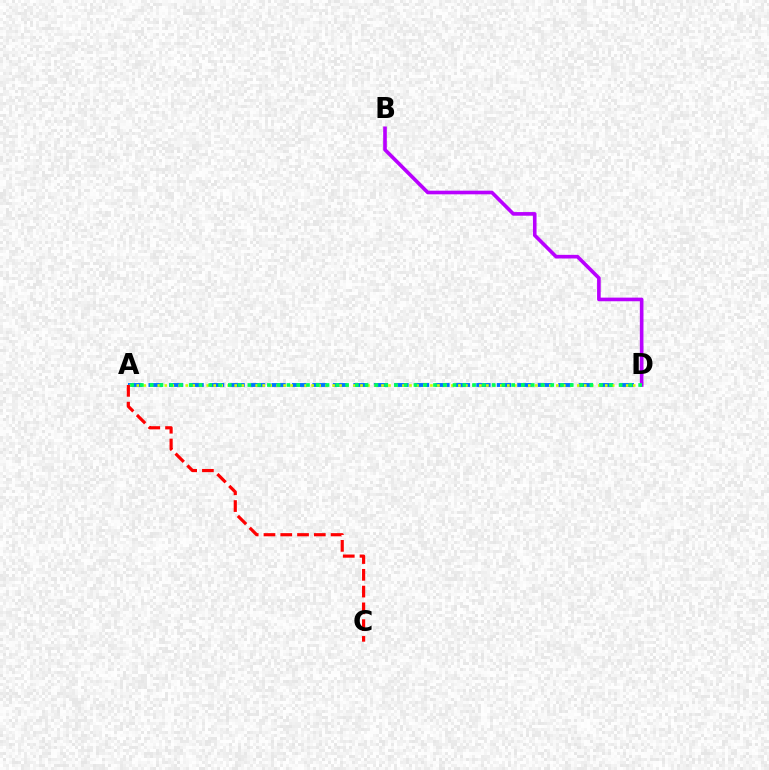{('A', 'D'): [{'color': '#0074ff', 'line_style': 'dashed', 'thickness': 2.78}, {'color': '#d1ff00', 'line_style': 'dotted', 'thickness': 1.9}, {'color': '#00ff5c', 'line_style': 'dotted', 'thickness': 2.65}], ('B', 'D'): [{'color': '#b900ff', 'line_style': 'solid', 'thickness': 2.61}], ('A', 'C'): [{'color': '#ff0000', 'line_style': 'dashed', 'thickness': 2.28}]}